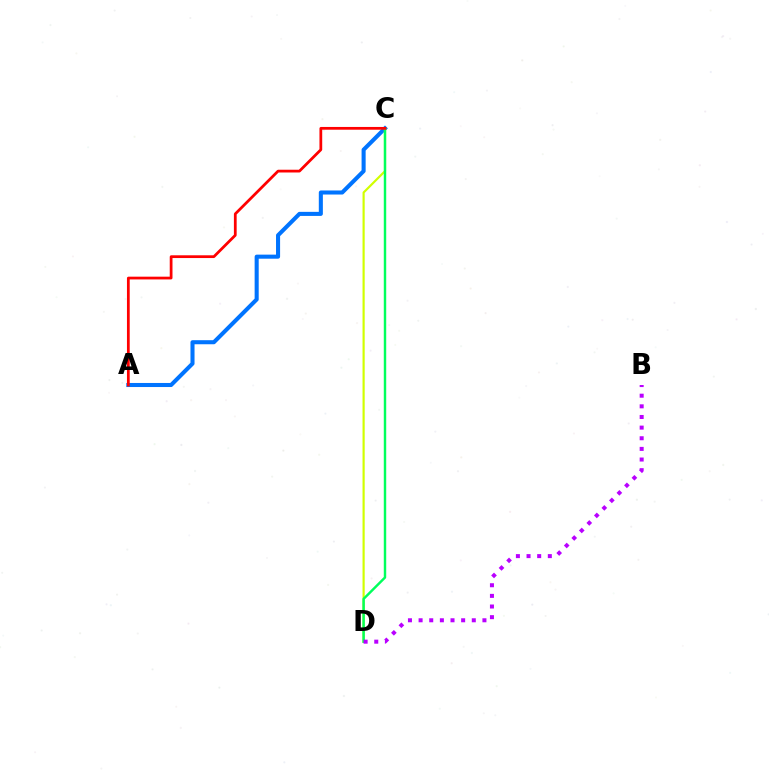{('A', 'C'): [{'color': '#0074ff', 'line_style': 'solid', 'thickness': 2.93}, {'color': '#ff0000', 'line_style': 'solid', 'thickness': 1.99}], ('C', 'D'): [{'color': '#d1ff00', 'line_style': 'solid', 'thickness': 1.56}, {'color': '#00ff5c', 'line_style': 'solid', 'thickness': 1.76}], ('B', 'D'): [{'color': '#b900ff', 'line_style': 'dotted', 'thickness': 2.89}]}